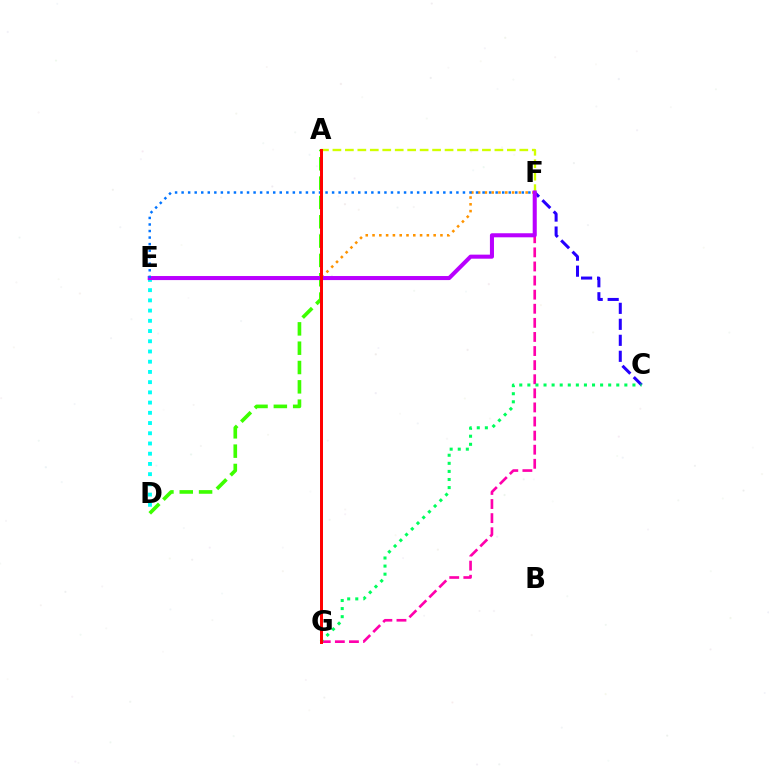{('A', 'D'): [{'color': '#3dff00', 'line_style': 'dashed', 'thickness': 2.63}], ('E', 'F'): [{'color': '#ff9400', 'line_style': 'dotted', 'thickness': 1.85}, {'color': '#b900ff', 'line_style': 'solid', 'thickness': 2.92}, {'color': '#0074ff', 'line_style': 'dotted', 'thickness': 1.78}], ('D', 'E'): [{'color': '#00fff6', 'line_style': 'dotted', 'thickness': 2.78}], ('C', 'F'): [{'color': '#2500ff', 'line_style': 'dashed', 'thickness': 2.17}], ('A', 'F'): [{'color': '#d1ff00', 'line_style': 'dashed', 'thickness': 1.69}], ('F', 'G'): [{'color': '#ff00ac', 'line_style': 'dashed', 'thickness': 1.91}], ('C', 'G'): [{'color': '#00ff5c', 'line_style': 'dotted', 'thickness': 2.2}], ('A', 'G'): [{'color': '#ff0000', 'line_style': 'solid', 'thickness': 2.14}]}